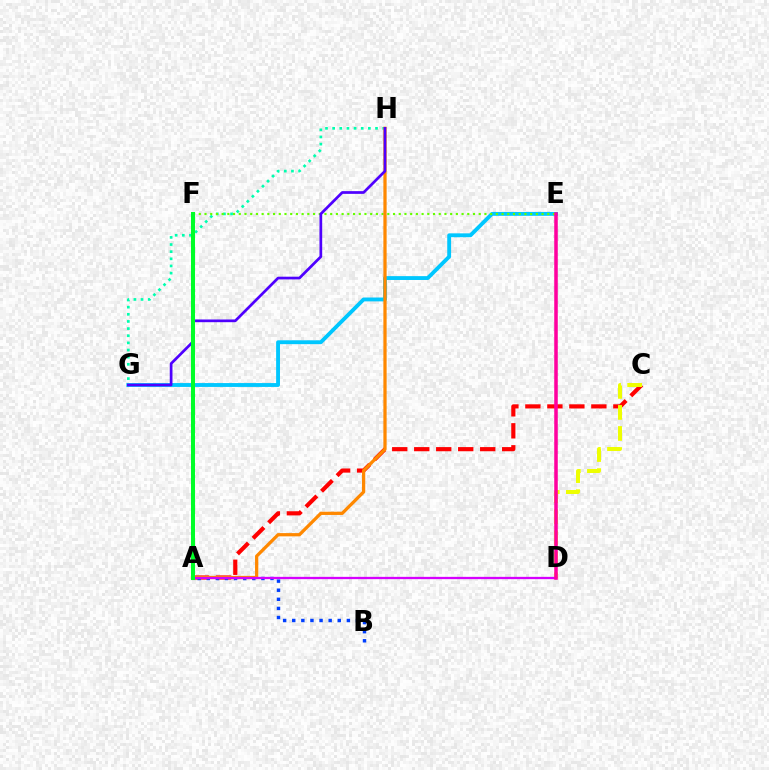{('A', 'C'): [{'color': '#ff0000', 'line_style': 'dashed', 'thickness': 2.99}], ('A', 'B'): [{'color': '#003fff', 'line_style': 'dotted', 'thickness': 2.47}], ('G', 'H'): [{'color': '#00ffaf', 'line_style': 'dotted', 'thickness': 1.94}, {'color': '#4f00ff', 'line_style': 'solid', 'thickness': 1.96}], ('E', 'G'): [{'color': '#00c7ff', 'line_style': 'solid', 'thickness': 2.78}], ('E', 'F'): [{'color': '#66ff00', 'line_style': 'dotted', 'thickness': 1.55}], ('A', 'H'): [{'color': '#ff8800', 'line_style': 'solid', 'thickness': 2.34}], ('C', 'D'): [{'color': '#eeff00', 'line_style': 'dashed', 'thickness': 2.86}], ('A', 'D'): [{'color': '#d600ff', 'line_style': 'solid', 'thickness': 1.65}], ('D', 'E'): [{'color': '#ff00a0', 'line_style': 'solid', 'thickness': 2.54}], ('A', 'F'): [{'color': '#00ff27', 'line_style': 'solid', 'thickness': 2.9}]}